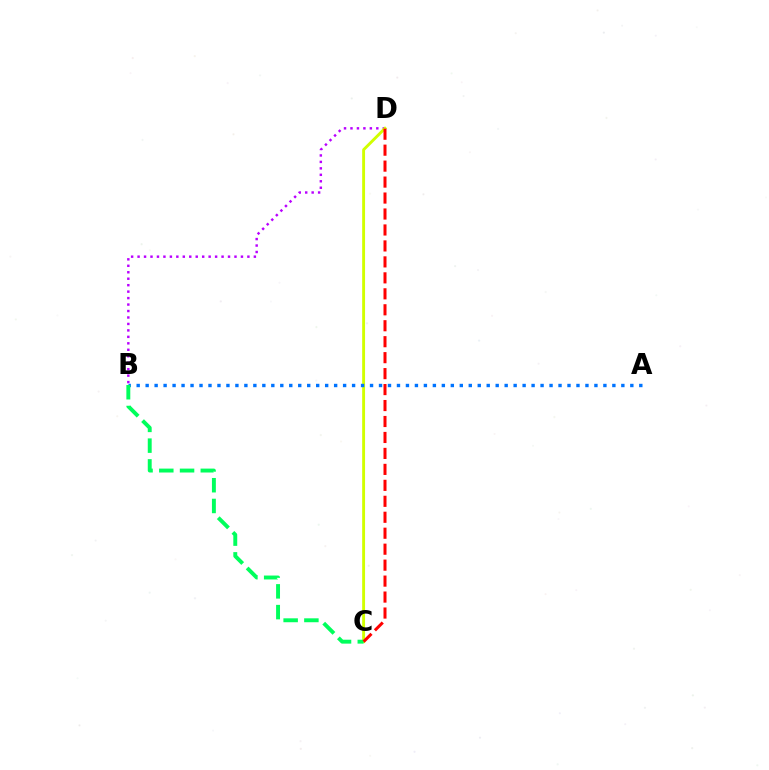{('B', 'D'): [{'color': '#b900ff', 'line_style': 'dotted', 'thickness': 1.76}], ('C', 'D'): [{'color': '#d1ff00', 'line_style': 'solid', 'thickness': 2.08}, {'color': '#ff0000', 'line_style': 'dashed', 'thickness': 2.17}], ('A', 'B'): [{'color': '#0074ff', 'line_style': 'dotted', 'thickness': 2.44}], ('B', 'C'): [{'color': '#00ff5c', 'line_style': 'dashed', 'thickness': 2.82}]}